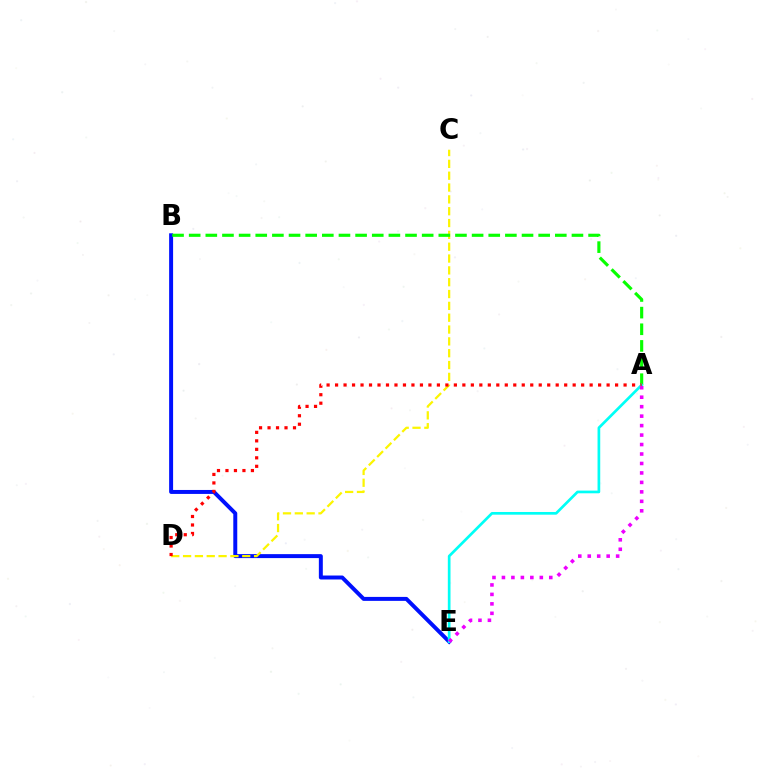{('B', 'E'): [{'color': '#0010ff', 'line_style': 'solid', 'thickness': 2.85}], ('C', 'D'): [{'color': '#fcf500', 'line_style': 'dashed', 'thickness': 1.61}], ('A', 'B'): [{'color': '#08ff00', 'line_style': 'dashed', 'thickness': 2.26}], ('A', 'E'): [{'color': '#00fff6', 'line_style': 'solid', 'thickness': 1.94}, {'color': '#ee00ff', 'line_style': 'dotted', 'thickness': 2.57}], ('A', 'D'): [{'color': '#ff0000', 'line_style': 'dotted', 'thickness': 2.31}]}